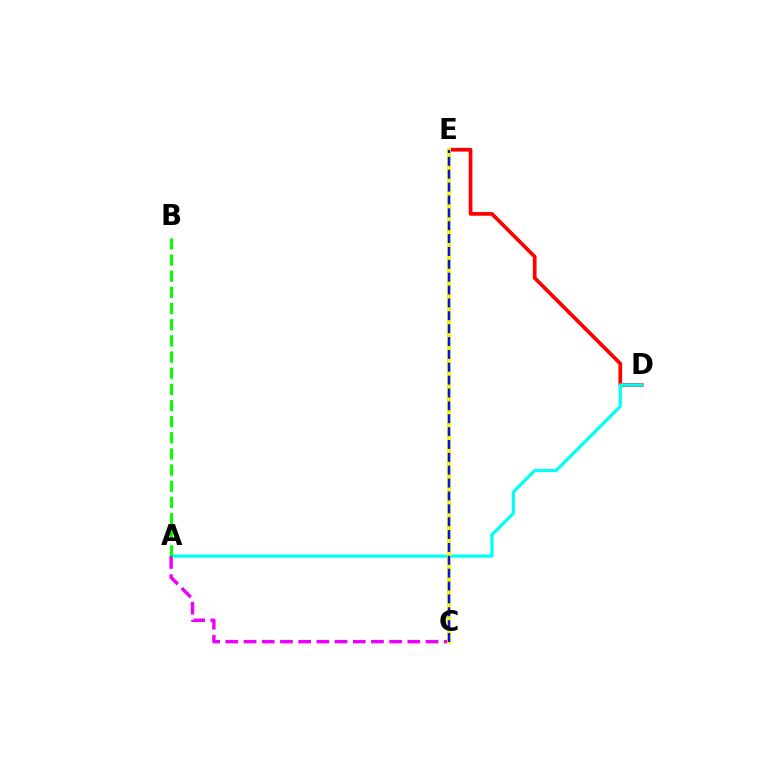{('D', 'E'): [{'color': '#ff0000', 'line_style': 'solid', 'thickness': 2.67}], ('A', 'D'): [{'color': '#00fff6', 'line_style': 'solid', 'thickness': 2.29}], ('A', 'C'): [{'color': '#ee00ff', 'line_style': 'dashed', 'thickness': 2.47}], ('A', 'B'): [{'color': '#08ff00', 'line_style': 'dashed', 'thickness': 2.19}], ('C', 'E'): [{'color': '#fcf500', 'line_style': 'solid', 'thickness': 2.84}, {'color': '#0010ff', 'line_style': 'dashed', 'thickness': 1.75}]}